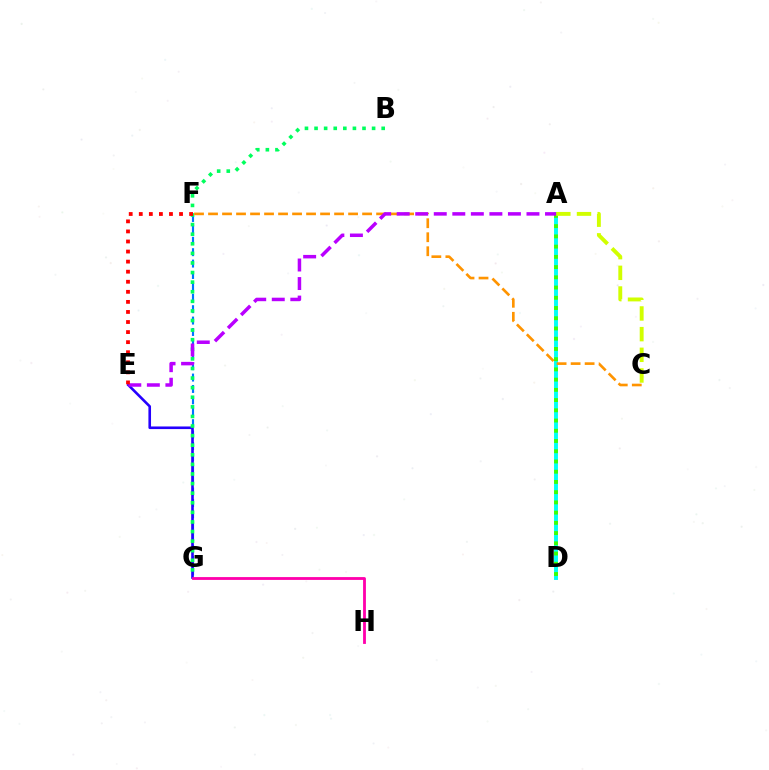{('F', 'G'): [{'color': '#0074ff', 'line_style': 'dashed', 'thickness': 1.55}], ('A', 'D'): [{'color': '#00fff6', 'line_style': 'solid', 'thickness': 2.82}, {'color': '#3dff00', 'line_style': 'dotted', 'thickness': 2.78}], ('E', 'G'): [{'color': '#2500ff', 'line_style': 'solid', 'thickness': 1.88}], ('B', 'G'): [{'color': '#00ff5c', 'line_style': 'dotted', 'thickness': 2.61}], ('C', 'F'): [{'color': '#ff9400', 'line_style': 'dashed', 'thickness': 1.9}], ('A', 'C'): [{'color': '#d1ff00', 'line_style': 'dashed', 'thickness': 2.81}], ('G', 'H'): [{'color': '#ff00ac', 'line_style': 'solid', 'thickness': 2.04}], ('A', 'E'): [{'color': '#b900ff', 'line_style': 'dashed', 'thickness': 2.52}], ('E', 'F'): [{'color': '#ff0000', 'line_style': 'dotted', 'thickness': 2.73}]}